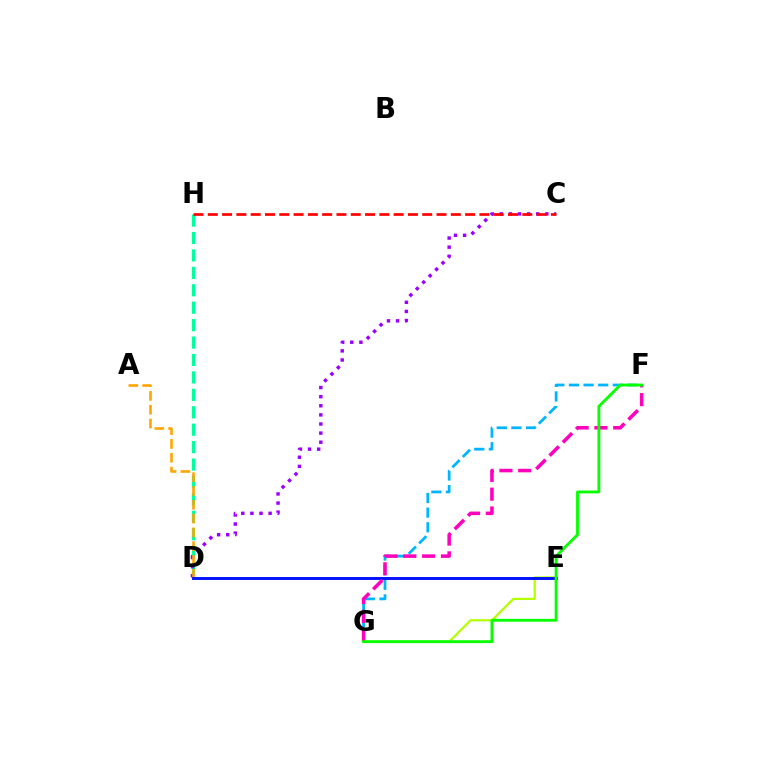{('D', 'H'): [{'color': '#00ff9d', 'line_style': 'dashed', 'thickness': 2.37}], ('F', 'G'): [{'color': '#00b5ff', 'line_style': 'dashed', 'thickness': 1.99}, {'color': '#ff00bd', 'line_style': 'dashed', 'thickness': 2.55}, {'color': '#08ff00', 'line_style': 'solid', 'thickness': 2.06}], ('C', 'D'): [{'color': '#9b00ff', 'line_style': 'dotted', 'thickness': 2.47}], ('A', 'D'): [{'color': '#ffa500', 'line_style': 'dashed', 'thickness': 1.88}], ('E', 'G'): [{'color': '#b3ff00', 'line_style': 'solid', 'thickness': 1.58}], ('D', 'E'): [{'color': '#0010ff', 'line_style': 'solid', 'thickness': 2.1}], ('C', 'H'): [{'color': '#ff0000', 'line_style': 'dashed', 'thickness': 1.94}]}